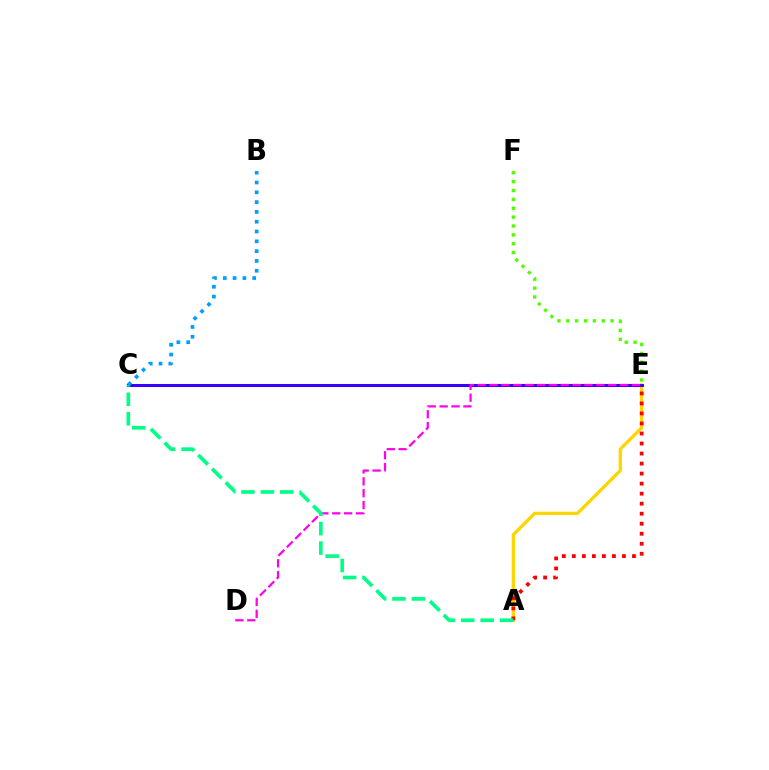{('A', 'E'): [{'color': '#ffd500', 'line_style': 'solid', 'thickness': 2.38}, {'color': '#ff0000', 'line_style': 'dotted', 'thickness': 2.72}], ('C', 'E'): [{'color': '#3700ff', 'line_style': 'solid', 'thickness': 2.18}], ('D', 'E'): [{'color': '#ff00ed', 'line_style': 'dashed', 'thickness': 1.61}], ('E', 'F'): [{'color': '#4fff00', 'line_style': 'dotted', 'thickness': 2.41}], ('A', 'C'): [{'color': '#00ff86', 'line_style': 'dashed', 'thickness': 2.64}], ('B', 'C'): [{'color': '#009eff', 'line_style': 'dotted', 'thickness': 2.66}]}